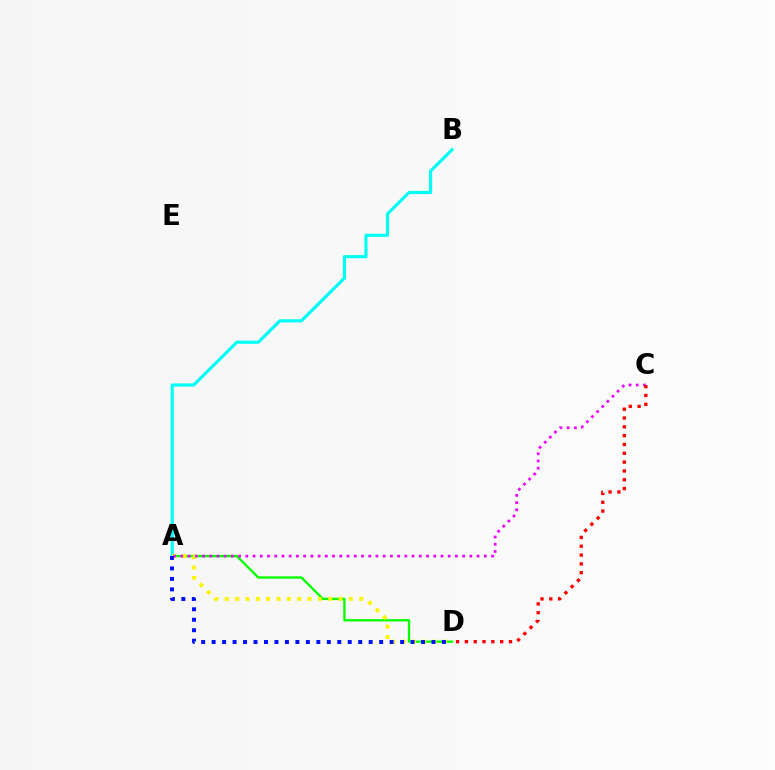{('A', 'D'): [{'color': '#08ff00', 'line_style': 'solid', 'thickness': 1.69}, {'color': '#fcf500', 'line_style': 'dotted', 'thickness': 2.81}, {'color': '#0010ff', 'line_style': 'dotted', 'thickness': 2.84}], ('A', 'B'): [{'color': '#00fff6', 'line_style': 'solid', 'thickness': 2.27}], ('A', 'C'): [{'color': '#ee00ff', 'line_style': 'dotted', 'thickness': 1.96}], ('C', 'D'): [{'color': '#ff0000', 'line_style': 'dotted', 'thickness': 2.4}]}